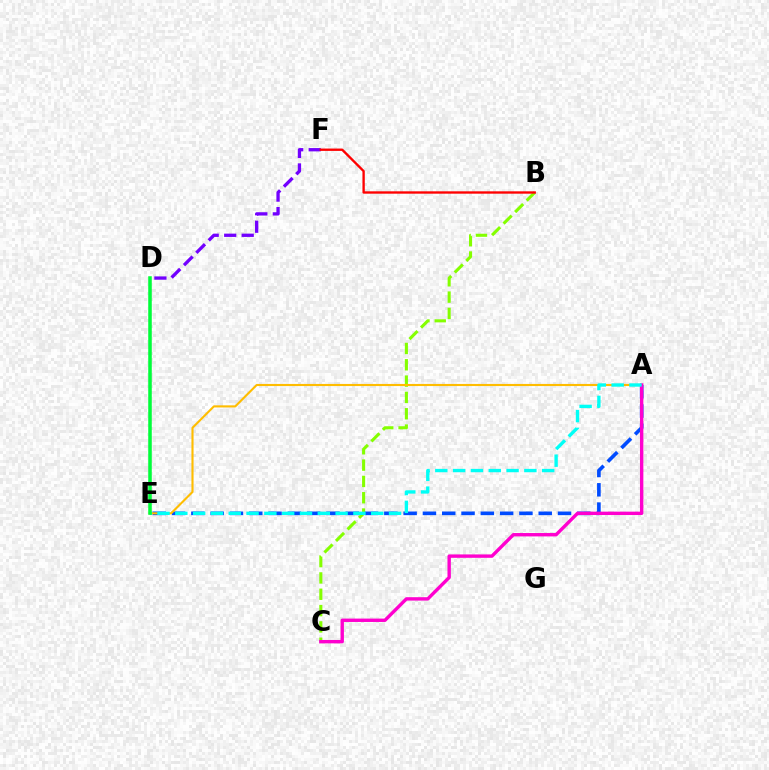{('D', 'F'): [{'color': '#7200ff', 'line_style': 'dashed', 'thickness': 2.38}], ('B', 'C'): [{'color': '#84ff00', 'line_style': 'dashed', 'thickness': 2.22}], ('A', 'E'): [{'color': '#004bff', 'line_style': 'dashed', 'thickness': 2.62}, {'color': '#ffbd00', 'line_style': 'solid', 'thickness': 1.52}, {'color': '#00fff6', 'line_style': 'dashed', 'thickness': 2.42}], ('B', 'F'): [{'color': '#ff0000', 'line_style': 'solid', 'thickness': 1.69}], ('A', 'C'): [{'color': '#ff00cf', 'line_style': 'solid', 'thickness': 2.44}], ('D', 'E'): [{'color': '#00ff39', 'line_style': 'solid', 'thickness': 2.55}]}